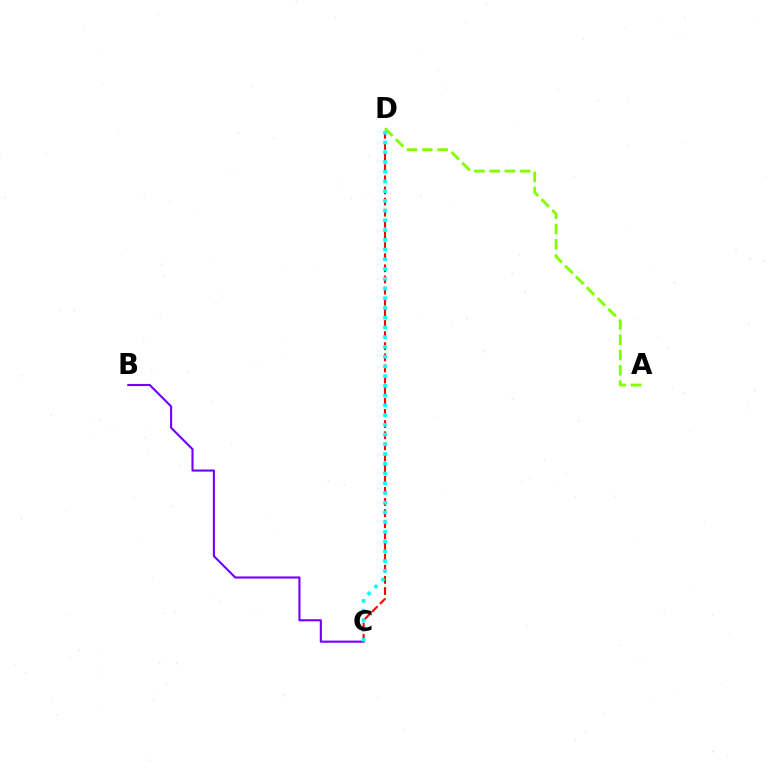{('B', 'C'): [{'color': '#7200ff', 'line_style': 'solid', 'thickness': 1.52}], ('C', 'D'): [{'color': '#ff0000', 'line_style': 'dashed', 'thickness': 1.51}, {'color': '#00fff6', 'line_style': 'dotted', 'thickness': 2.64}], ('A', 'D'): [{'color': '#84ff00', 'line_style': 'dashed', 'thickness': 2.07}]}